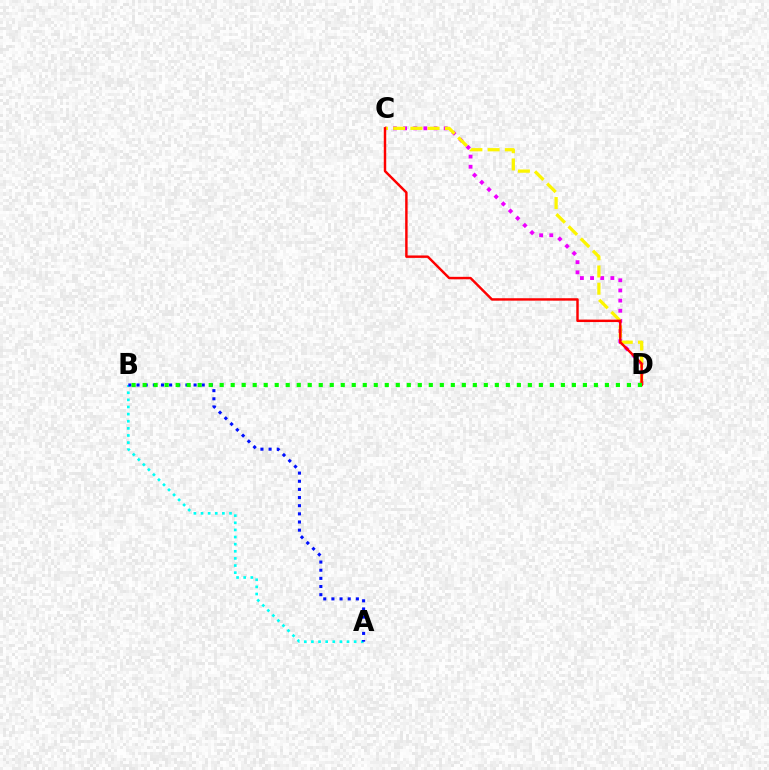{('A', 'B'): [{'color': '#00fff6', 'line_style': 'dotted', 'thickness': 1.94}, {'color': '#0010ff', 'line_style': 'dotted', 'thickness': 2.21}], ('C', 'D'): [{'color': '#ee00ff', 'line_style': 'dotted', 'thickness': 2.76}, {'color': '#fcf500', 'line_style': 'dashed', 'thickness': 2.34}, {'color': '#ff0000', 'line_style': 'solid', 'thickness': 1.76}], ('B', 'D'): [{'color': '#08ff00', 'line_style': 'dotted', 'thickness': 2.99}]}